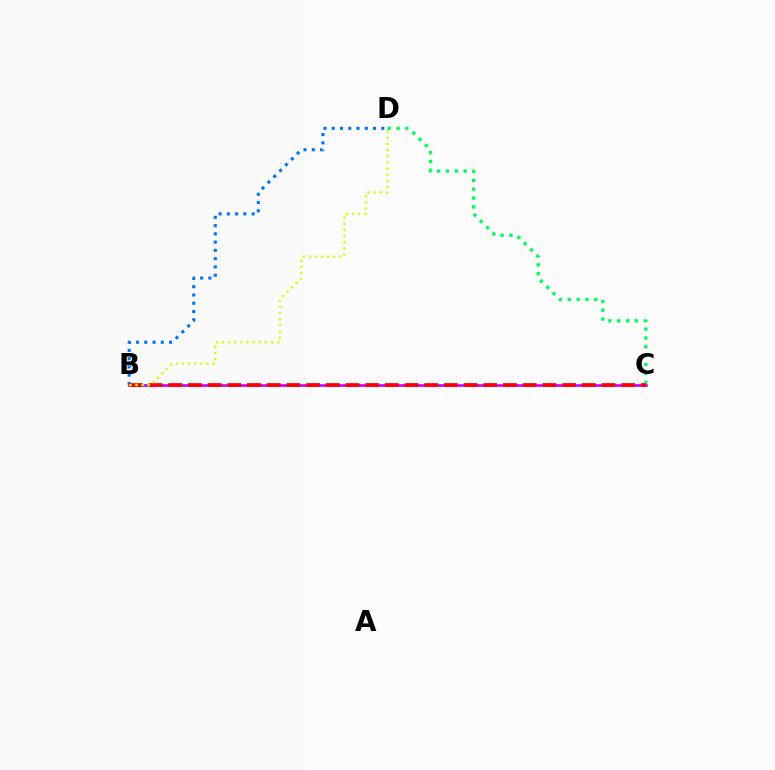{('C', 'D'): [{'color': '#00ff5c', 'line_style': 'dotted', 'thickness': 2.4}], ('B', 'D'): [{'color': '#0074ff', 'line_style': 'dotted', 'thickness': 2.25}, {'color': '#d1ff00', 'line_style': 'dotted', 'thickness': 1.67}], ('B', 'C'): [{'color': '#b900ff', 'line_style': 'solid', 'thickness': 1.85}, {'color': '#ff0000', 'line_style': 'dashed', 'thickness': 2.67}]}